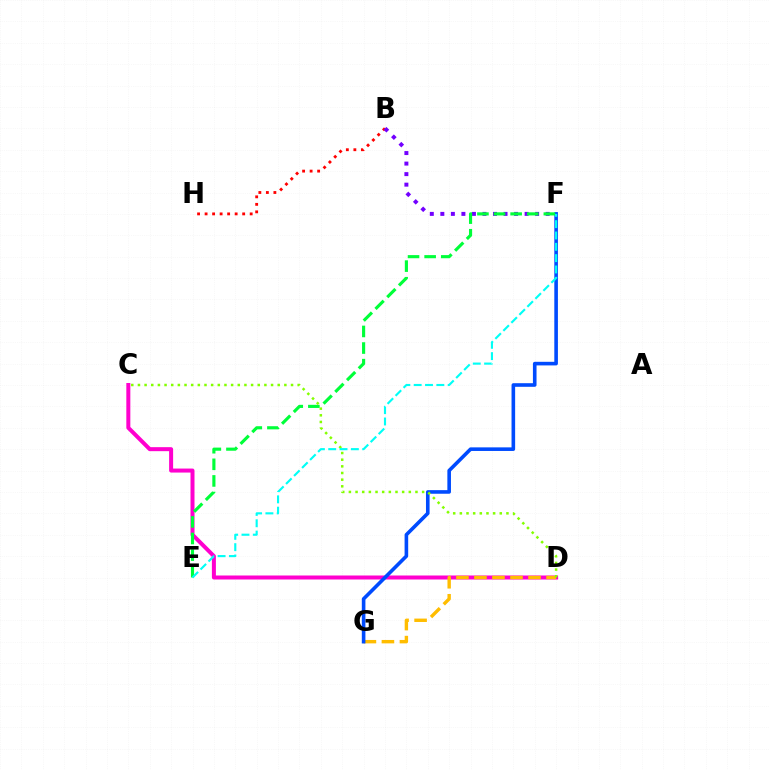{('B', 'H'): [{'color': '#ff0000', 'line_style': 'dotted', 'thickness': 2.04}], ('C', 'D'): [{'color': '#ff00cf', 'line_style': 'solid', 'thickness': 2.88}, {'color': '#84ff00', 'line_style': 'dotted', 'thickness': 1.81}], ('D', 'G'): [{'color': '#ffbd00', 'line_style': 'dashed', 'thickness': 2.45}], ('F', 'G'): [{'color': '#004bff', 'line_style': 'solid', 'thickness': 2.6}], ('B', 'F'): [{'color': '#7200ff', 'line_style': 'dotted', 'thickness': 2.86}], ('E', 'F'): [{'color': '#00ff39', 'line_style': 'dashed', 'thickness': 2.26}, {'color': '#00fff6', 'line_style': 'dashed', 'thickness': 1.54}]}